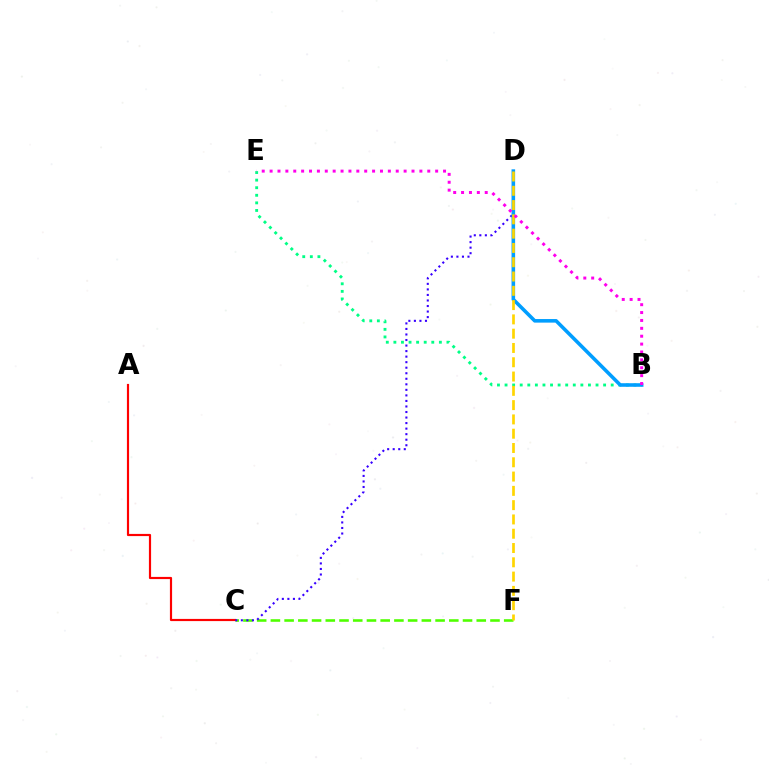{('C', 'F'): [{'color': '#4fff00', 'line_style': 'dashed', 'thickness': 1.86}], ('A', 'C'): [{'color': '#ff0000', 'line_style': 'solid', 'thickness': 1.57}], ('B', 'E'): [{'color': '#00ff86', 'line_style': 'dotted', 'thickness': 2.06}, {'color': '#ff00ed', 'line_style': 'dotted', 'thickness': 2.14}], ('C', 'D'): [{'color': '#3700ff', 'line_style': 'dotted', 'thickness': 1.5}], ('B', 'D'): [{'color': '#009eff', 'line_style': 'solid', 'thickness': 2.58}], ('D', 'F'): [{'color': '#ffd500', 'line_style': 'dashed', 'thickness': 1.94}]}